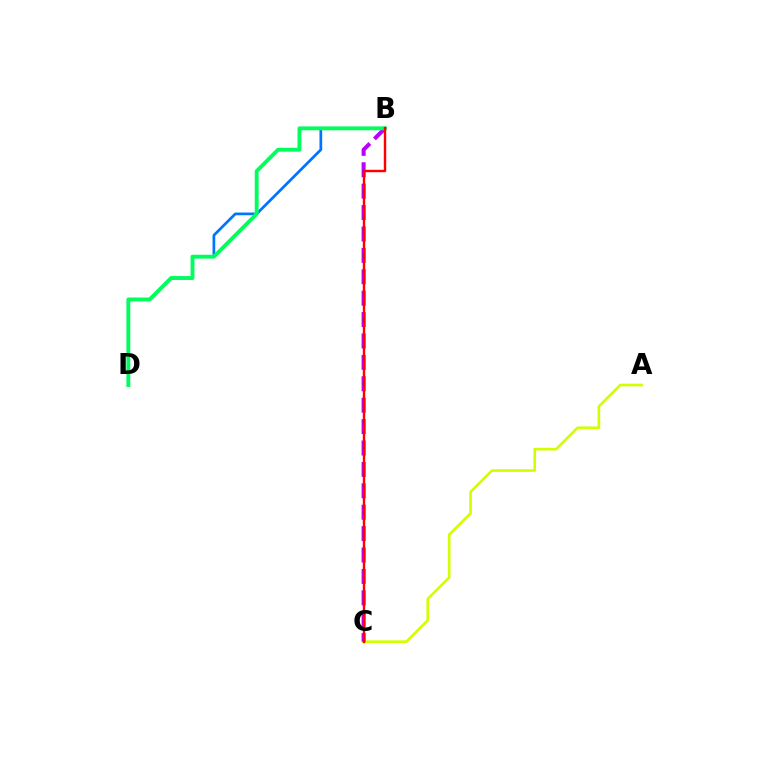{('A', 'C'): [{'color': '#d1ff00', 'line_style': 'solid', 'thickness': 1.9}], ('B', 'C'): [{'color': '#b900ff', 'line_style': 'dashed', 'thickness': 2.91}, {'color': '#ff0000', 'line_style': 'solid', 'thickness': 1.74}], ('B', 'D'): [{'color': '#0074ff', 'line_style': 'solid', 'thickness': 1.96}, {'color': '#00ff5c', 'line_style': 'solid', 'thickness': 2.79}]}